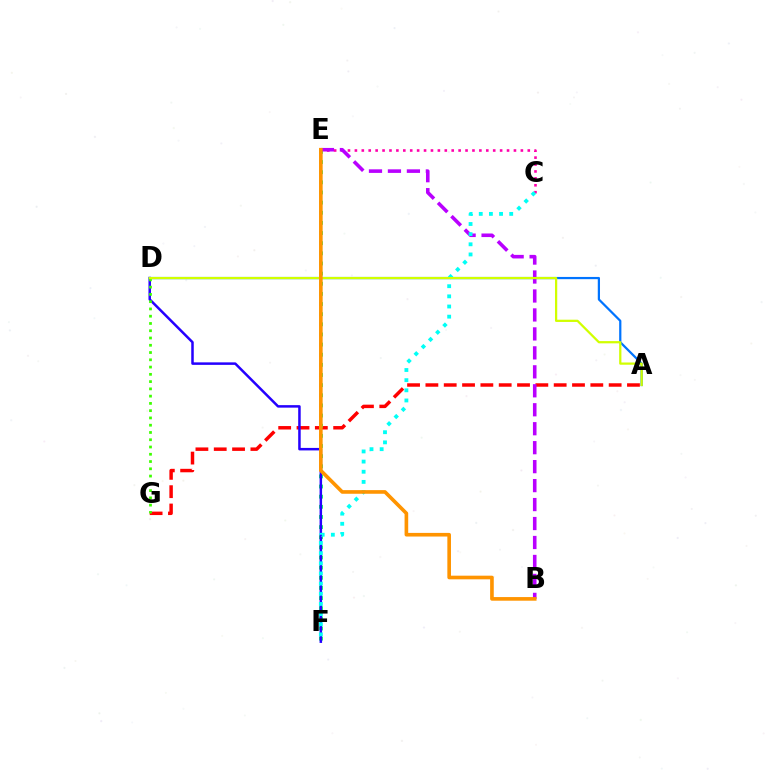{('A', 'G'): [{'color': '#ff0000', 'line_style': 'dashed', 'thickness': 2.49}], ('C', 'E'): [{'color': '#ff00ac', 'line_style': 'dotted', 'thickness': 1.88}], ('E', 'F'): [{'color': '#00ff5c', 'line_style': 'dotted', 'thickness': 2.76}], ('B', 'E'): [{'color': '#b900ff', 'line_style': 'dashed', 'thickness': 2.58}, {'color': '#ff9400', 'line_style': 'solid', 'thickness': 2.62}], ('D', 'F'): [{'color': '#2500ff', 'line_style': 'solid', 'thickness': 1.8}], ('A', 'D'): [{'color': '#0074ff', 'line_style': 'solid', 'thickness': 1.6}, {'color': '#d1ff00', 'line_style': 'solid', 'thickness': 1.62}], ('D', 'G'): [{'color': '#3dff00', 'line_style': 'dotted', 'thickness': 1.97}], ('C', 'F'): [{'color': '#00fff6', 'line_style': 'dotted', 'thickness': 2.76}]}